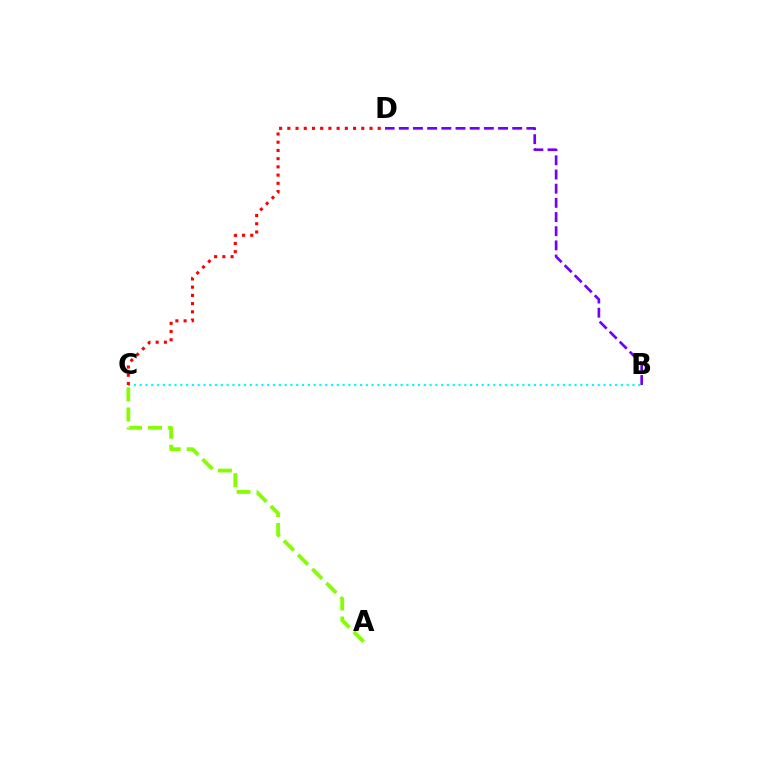{('B', 'D'): [{'color': '#7200ff', 'line_style': 'dashed', 'thickness': 1.93}], ('B', 'C'): [{'color': '#00fff6', 'line_style': 'dotted', 'thickness': 1.58}], ('A', 'C'): [{'color': '#84ff00', 'line_style': 'dashed', 'thickness': 2.72}], ('C', 'D'): [{'color': '#ff0000', 'line_style': 'dotted', 'thickness': 2.23}]}